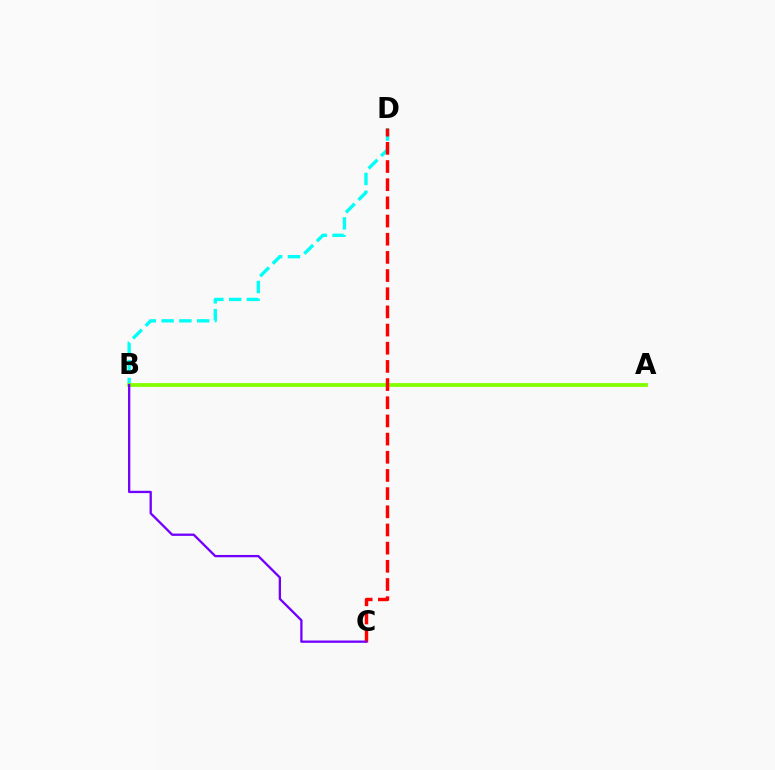{('B', 'D'): [{'color': '#00fff6', 'line_style': 'dashed', 'thickness': 2.42}], ('A', 'B'): [{'color': '#84ff00', 'line_style': 'solid', 'thickness': 2.75}], ('C', 'D'): [{'color': '#ff0000', 'line_style': 'dashed', 'thickness': 2.47}], ('B', 'C'): [{'color': '#7200ff', 'line_style': 'solid', 'thickness': 1.66}]}